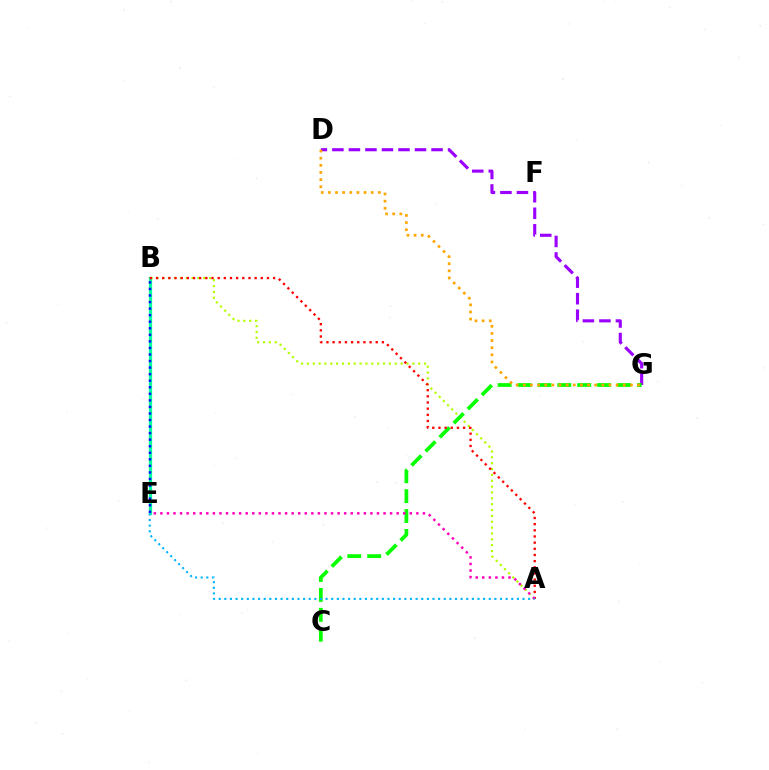{('D', 'G'): [{'color': '#9b00ff', 'line_style': 'dashed', 'thickness': 2.24}, {'color': '#ffa500', 'line_style': 'dotted', 'thickness': 1.94}], ('B', 'E'): [{'color': '#00ff9d', 'line_style': 'solid', 'thickness': 2.35}, {'color': '#0010ff', 'line_style': 'dotted', 'thickness': 1.78}], ('A', 'B'): [{'color': '#b3ff00', 'line_style': 'dotted', 'thickness': 1.59}, {'color': '#ff0000', 'line_style': 'dotted', 'thickness': 1.67}], ('C', 'G'): [{'color': '#08ff00', 'line_style': 'dashed', 'thickness': 2.7}], ('A', 'E'): [{'color': '#ff00bd', 'line_style': 'dotted', 'thickness': 1.78}, {'color': '#00b5ff', 'line_style': 'dotted', 'thickness': 1.53}]}